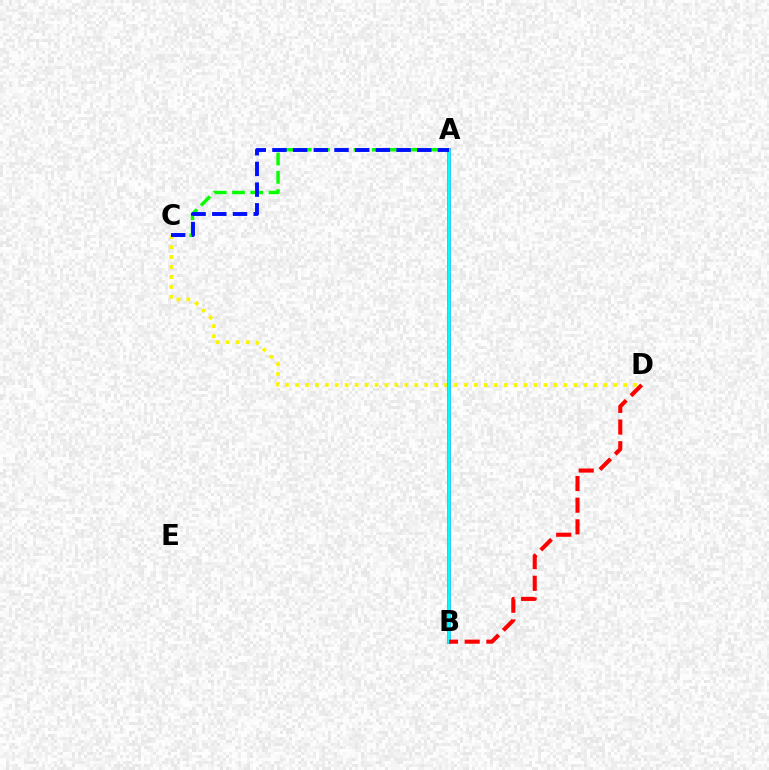{('C', 'D'): [{'color': '#fcf500', 'line_style': 'dotted', 'thickness': 2.7}], ('A', 'C'): [{'color': '#08ff00', 'line_style': 'dashed', 'thickness': 2.48}, {'color': '#0010ff', 'line_style': 'dashed', 'thickness': 2.81}], ('A', 'B'): [{'color': '#ee00ff', 'line_style': 'solid', 'thickness': 2.81}, {'color': '#00fff6', 'line_style': 'solid', 'thickness': 2.56}], ('B', 'D'): [{'color': '#ff0000', 'line_style': 'dashed', 'thickness': 2.94}]}